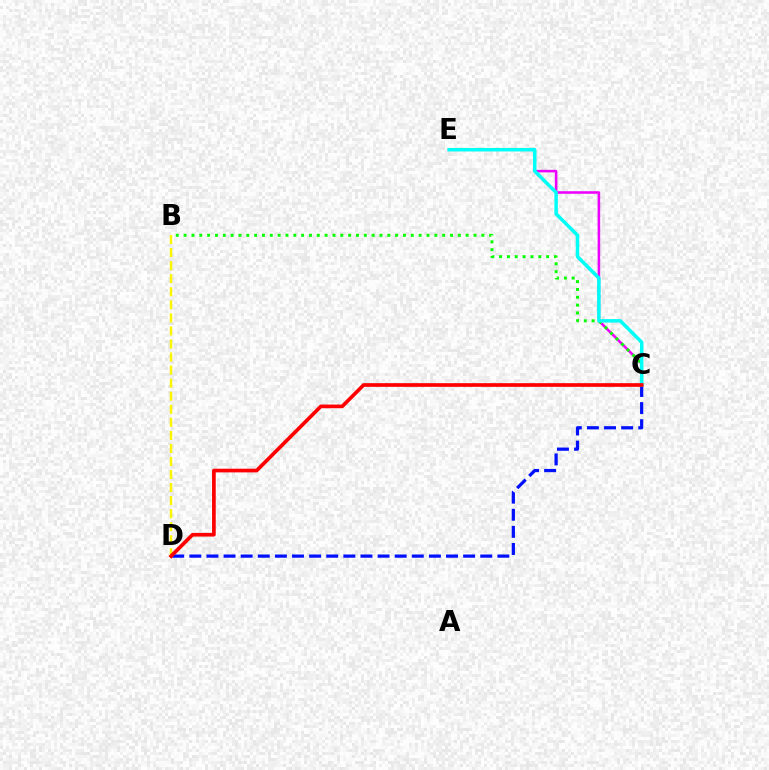{('C', 'E'): [{'color': '#ee00ff', 'line_style': 'solid', 'thickness': 1.84}, {'color': '#00fff6', 'line_style': 'solid', 'thickness': 2.51}], ('B', 'C'): [{'color': '#08ff00', 'line_style': 'dotted', 'thickness': 2.13}], ('C', 'D'): [{'color': '#0010ff', 'line_style': 'dashed', 'thickness': 2.32}, {'color': '#ff0000', 'line_style': 'solid', 'thickness': 2.65}], ('B', 'D'): [{'color': '#fcf500', 'line_style': 'dashed', 'thickness': 1.77}]}